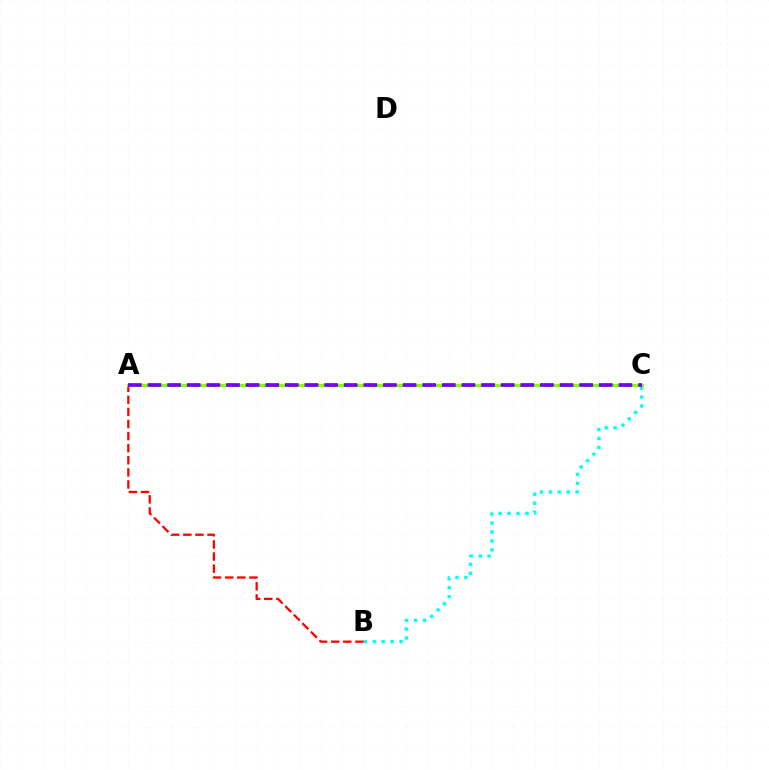{('B', 'C'): [{'color': '#00fff6', 'line_style': 'dotted', 'thickness': 2.43}], ('A', 'B'): [{'color': '#ff0000', 'line_style': 'dashed', 'thickness': 1.64}], ('A', 'C'): [{'color': '#84ff00', 'line_style': 'solid', 'thickness': 2.16}, {'color': '#7200ff', 'line_style': 'dashed', 'thickness': 2.67}]}